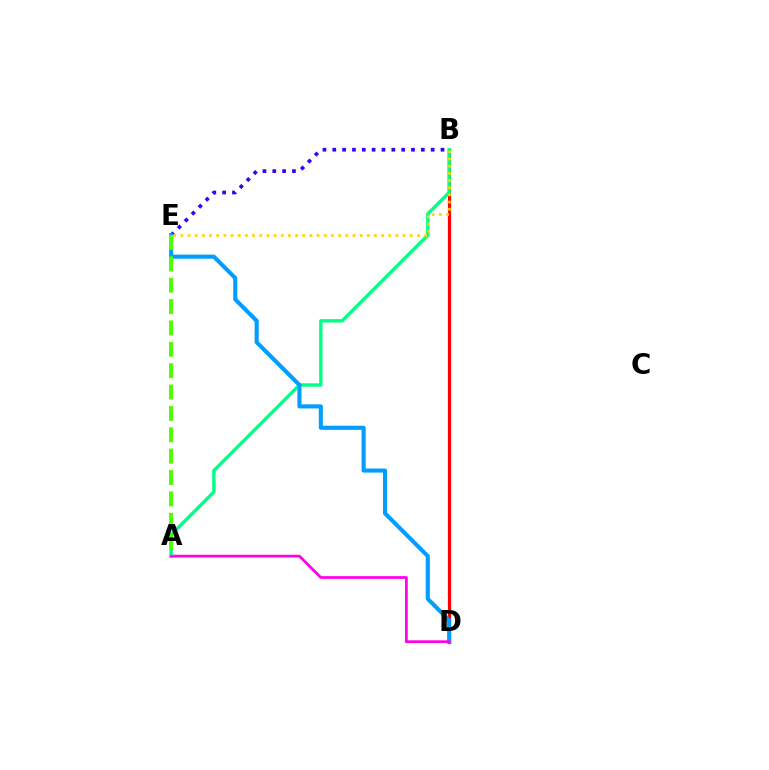{('B', 'D'): [{'color': '#ff0000', 'line_style': 'solid', 'thickness': 2.31}], ('A', 'B'): [{'color': '#00ff86', 'line_style': 'solid', 'thickness': 2.44}], ('B', 'E'): [{'color': '#3700ff', 'line_style': 'dotted', 'thickness': 2.67}, {'color': '#ffd500', 'line_style': 'dotted', 'thickness': 1.95}], ('D', 'E'): [{'color': '#009eff', 'line_style': 'solid', 'thickness': 2.94}], ('A', 'D'): [{'color': '#ff00ed', 'line_style': 'solid', 'thickness': 1.97}], ('A', 'E'): [{'color': '#4fff00', 'line_style': 'dashed', 'thickness': 2.9}]}